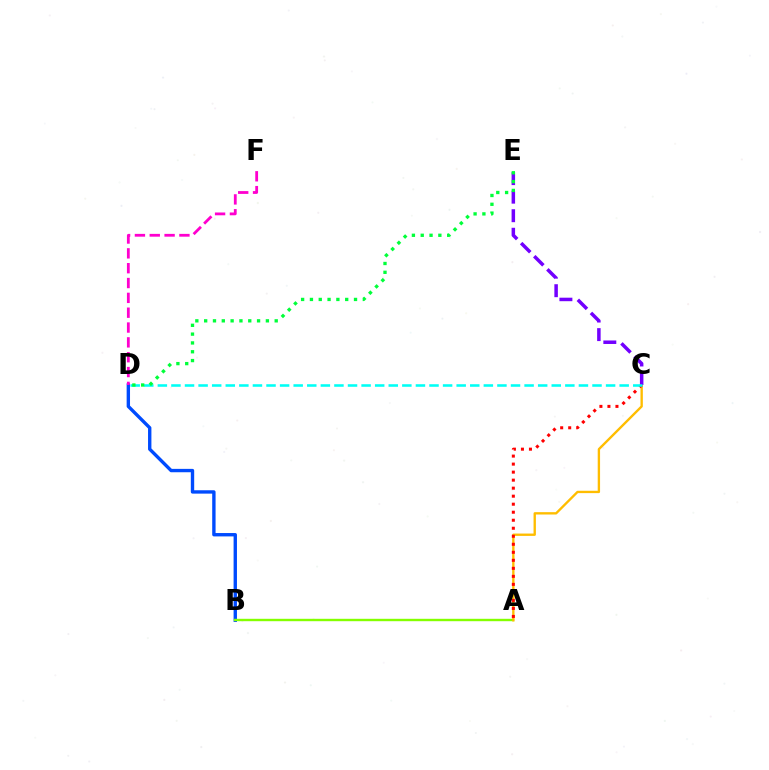{('B', 'D'): [{'color': '#004bff', 'line_style': 'solid', 'thickness': 2.43}], ('A', 'B'): [{'color': '#84ff00', 'line_style': 'solid', 'thickness': 1.73}], ('D', 'F'): [{'color': '#ff00cf', 'line_style': 'dashed', 'thickness': 2.02}], ('A', 'C'): [{'color': '#ffbd00', 'line_style': 'solid', 'thickness': 1.69}, {'color': '#ff0000', 'line_style': 'dotted', 'thickness': 2.18}], ('C', 'E'): [{'color': '#7200ff', 'line_style': 'dashed', 'thickness': 2.52}], ('C', 'D'): [{'color': '#00fff6', 'line_style': 'dashed', 'thickness': 1.85}], ('D', 'E'): [{'color': '#00ff39', 'line_style': 'dotted', 'thickness': 2.4}]}